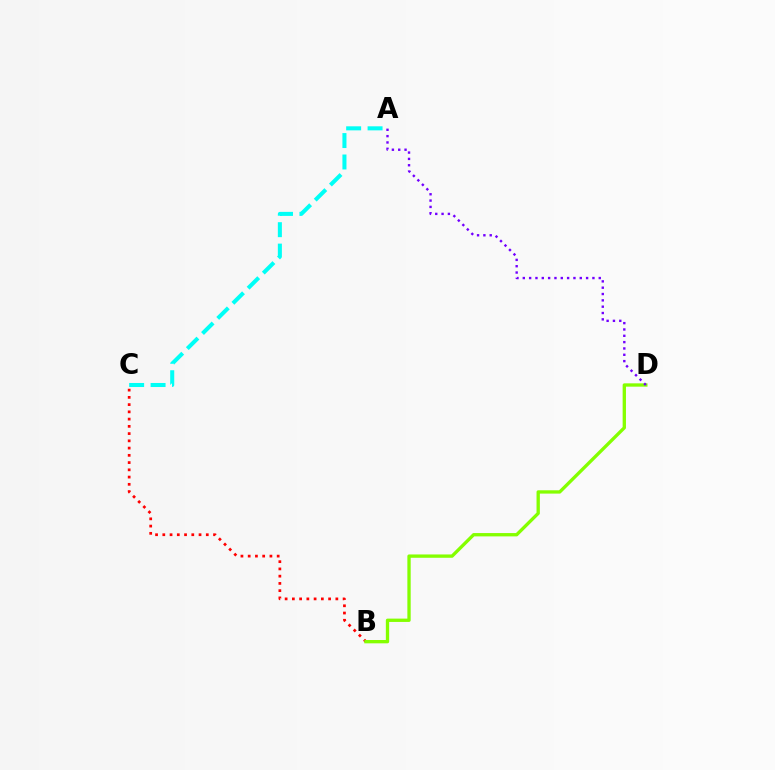{('B', 'C'): [{'color': '#ff0000', 'line_style': 'dotted', 'thickness': 1.97}], ('A', 'C'): [{'color': '#00fff6', 'line_style': 'dashed', 'thickness': 2.91}], ('B', 'D'): [{'color': '#84ff00', 'line_style': 'solid', 'thickness': 2.39}], ('A', 'D'): [{'color': '#7200ff', 'line_style': 'dotted', 'thickness': 1.72}]}